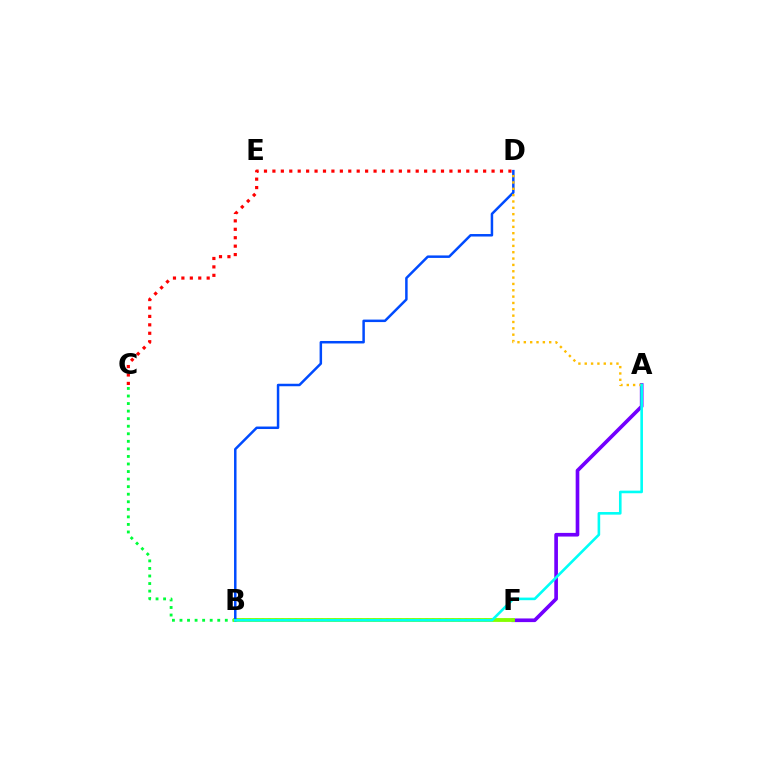{('B', 'F'): [{'color': '#ff00cf', 'line_style': 'dotted', 'thickness': 1.78}, {'color': '#84ff00', 'line_style': 'solid', 'thickness': 2.76}], ('A', 'F'): [{'color': '#7200ff', 'line_style': 'solid', 'thickness': 2.63}], ('B', 'C'): [{'color': '#00ff39', 'line_style': 'dotted', 'thickness': 2.05}], ('B', 'D'): [{'color': '#004bff', 'line_style': 'solid', 'thickness': 1.79}], ('C', 'D'): [{'color': '#ff0000', 'line_style': 'dotted', 'thickness': 2.29}], ('A', 'D'): [{'color': '#ffbd00', 'line_style': 'dotted', 'thickness': 1.72}], ('A', 'B'): [{'color': '#00fff6', 'line_style': 'solid', 'thickness': 1.88}]}